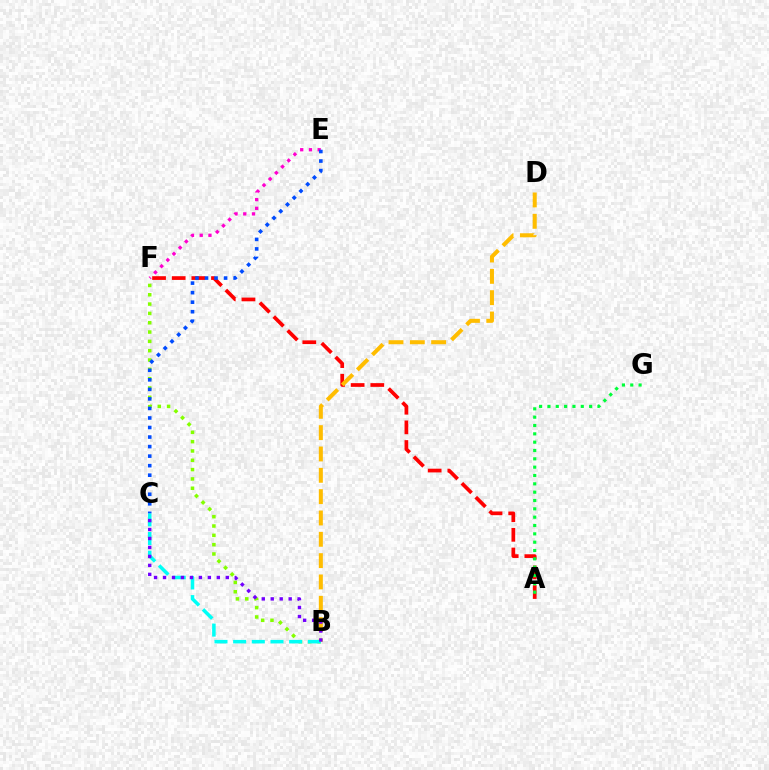{('B', 'F'): [{'color': '#84ff00', 'line_style': 'dotted', 'thickness': 2.53}], ('A', 'F'): [{'color': '#ff0000', 'line_style': 'dashed', 'thickness': 2.67}], ('B', 'D'): [{'color': '#ffbd00', 'line_style': 'dashed', 'thickness': 2.9}], ('E', 'F'): [{'color': '#ff00cf', 'line_style': 'dotted', 'thickness': 2.37}], ('B', 'C'): [{'color': '#00fff6', 'line_style': 'dashed', 'thickness': 2.54}, {'color': '#7200ff', 'line_style': 'dotted', 'thickness': 2.44}], ('A', 'G'): [{'color': '#00ff39', 'line_style': 'dotted', 'thickness': 2.26}], ('C', 'E'): [{'color': '#004bff', 'line_style': 'dotted', 'thickness': 2.59}]}